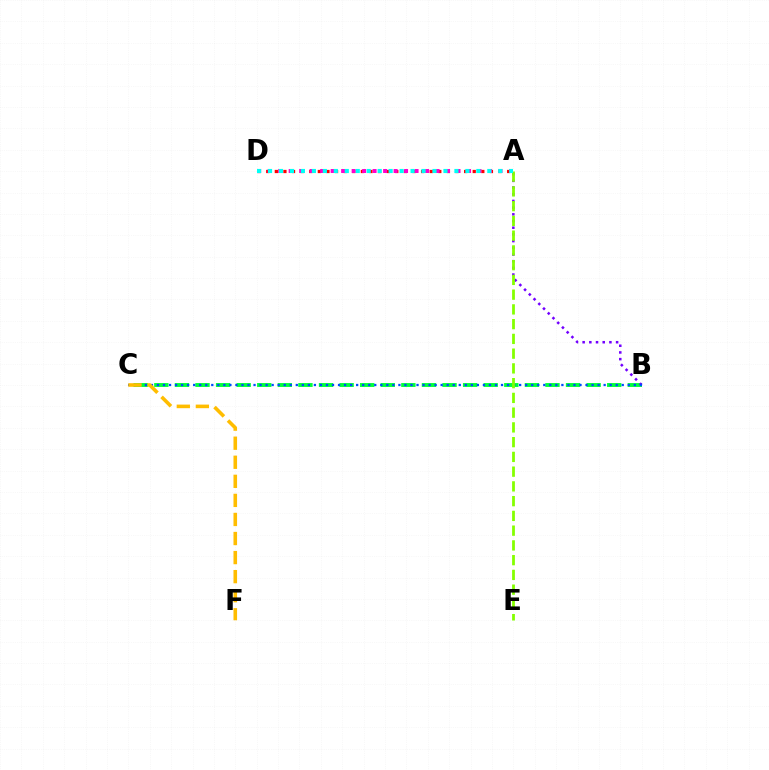{('A', 'D'): [{'color': '#ff0000', 'line_style': 'dotted', 'thickness': 2.34}, {'color': '#ff00cf', 'line_style': 'dotted', 'thickness': 2.85}, {'color': '#00fff6', 'line_style': 'dotted', 'thickness': 2.98}], ('B', 'C'): [{'color': '#00ff39', 'line_style': 'dashed', 'thickness': 2.8}, {'color': '#004bff', 'line_style': 'dotted', 'thickness': 1.64}], ('A', 'B'): [{'color': '#7200ff', 'line_style': 'dotted', 'thickness': 1.82}], ('A', 'E'): [{'color': '#84ff00', 'line_style': 'dashed', 'thickness': 2.0}], ('C', 'F'): [{'color': '#ffbd00', 'line_style': 'dashed', 'thickness': 2.59}]}